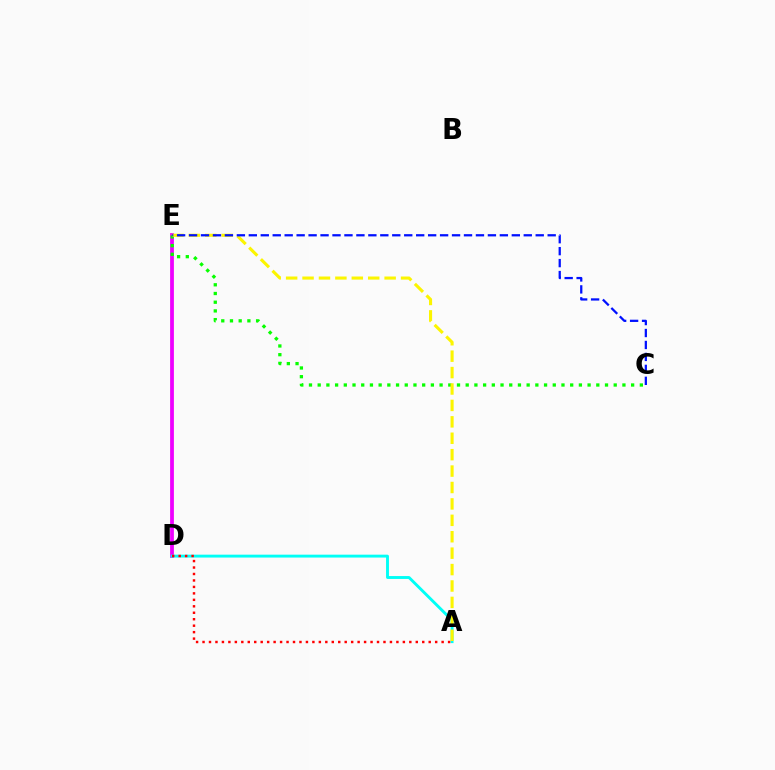{('D', 'E'): [{'color': '#ee00ff', 'line_style': 'solid', 'thickness': 2.72}], ('A', 'D'): [{'color': '#00fff6', 'line_style': 'solid', 'thickness': 2.08}, {'color': '#ff0000', 'line_style': 'dotted', 'thickness': 1.76}], ('C', 'E'): [{'color': '#08ff00', 'line_style': 'dotted', 'thickness': 2.37}, {'color': '#0010ff', 'line_style': 'dashed', 'thickness': 1.62}], ('A', 'E'): [{'color': '#fcf500', 'line_style': 'dashed', 'thickness': 2.23}]}